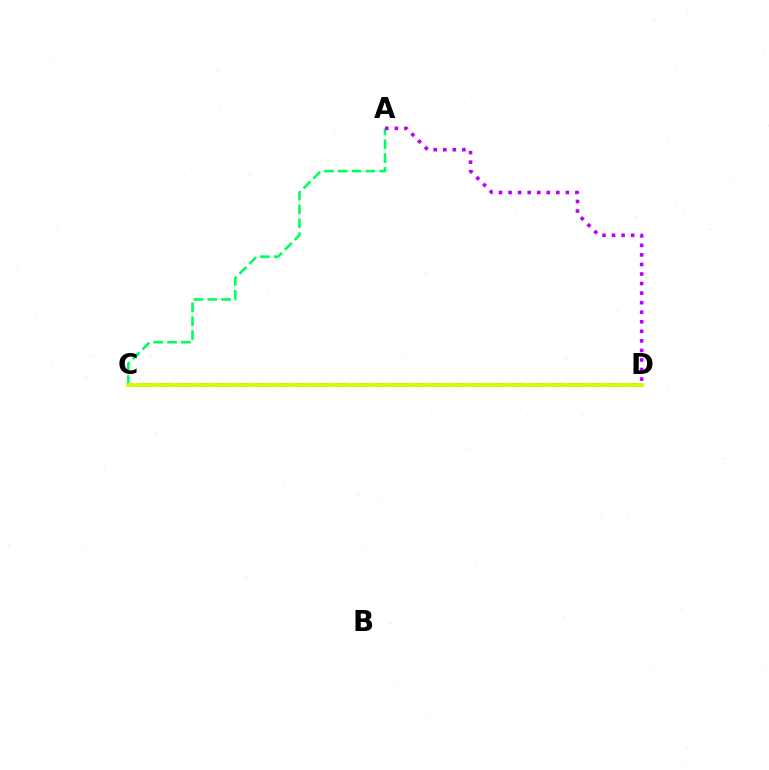{('A', 'C'): [{'color': '#00ff5c', 'line_style': 'dashed', 'thickness': 1.88}], ('A', 'D'): [{'color': '#b900ff', 'line_style': 'dotted', 'thickness': 2.6}], ('C', 'D'): [{'color': '#0074ff', 'line_style': 'dotted', 'thickness': 1.77}, {'color': '#ff0000', 'line_style': 'dashed', 'thickness': 2.66}, {'color': '#d1ff00', 'line_style': 'solid', 'thickness': 2.78}]}